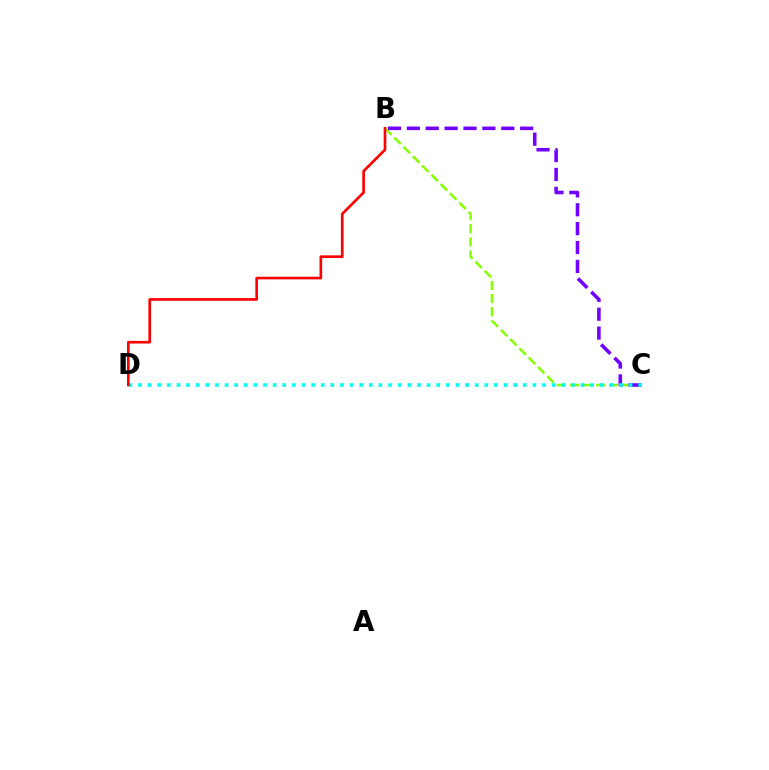{('B', 'C'): [{'color': '#84ff00', 'line_style': 'dashed', 'thickness': 1.78}, {'color': '#7200ff', 'line_style': 'dashed', 'thickness': 2.57}], ('C', 'D'): [{'color': '#00fff6', 'line_style': 'dotted', 'thickness': 2.61}], ('B', 'D'): [{'color': '#ff0000', 'line_style': 'solid', 'thickness': 1.91}]}